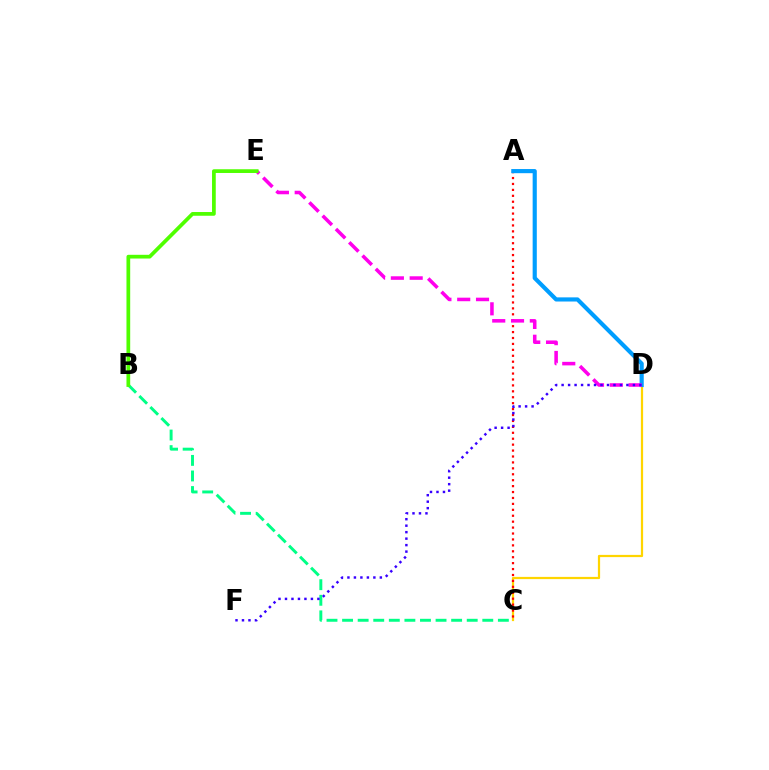{('C', 'D'): [{'color': '#ffd500', 'line_style': 'solid', 'thickness': 1.6}], ('A', 'C'): [{'color': '#ff0000', 'line_style': 'dotted', 'thickness': 1.61}], ('A', 'D'): [{'color': '#009eff', 'line_style': 'solid', 'thickness': 2.99}], ('B', 'C'): [{'color': '#00ff86', 'line_style': 'dashed', 'thickness': 2.12}], ('D', 'E'): [{'color': '#ff00ed', 'line_style': 'dashed', 'thickness': 2.55}], ('D', 'F'): [{'color': '#3700ff', 'line_style': 'dotted', 'thickness': 1.76}], ('B', 'E'): [{'color': '#4fff00', 'line_style': 'solid', 'thickness': 2.68}]}